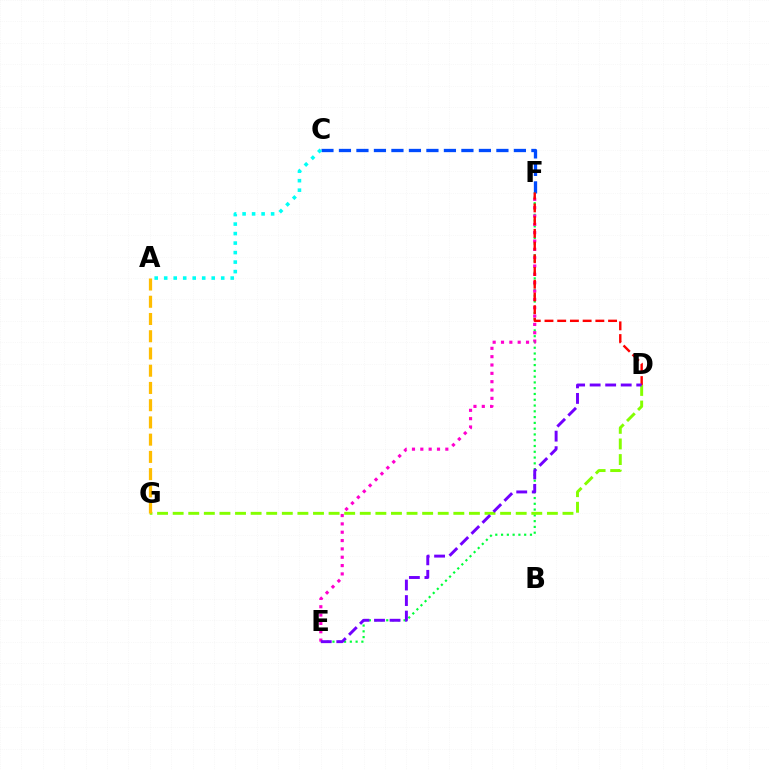{('C', 'F'): [{'color': '#004bff', 'line_style': 'dashed', 'thickness': 2.38}], ('E', 'F'): [{'color': '#00ff39', 'line_style': 'dotted', 'thickness': 1.57}, {'color': '#ff00cf', 'line_style': 'dotted', 'thickness': 2.27}], ('A', 'C'): [{'color': '#00fff6', 'line_style': 'dotted', 'thickness': 2.58}], ('D', 'G'): [{'color': '#84ff00', 'line_style': 'dashed', 'thickness': 2.12}], ('A', 'G'): [{'color': '#ffbd00', 'line_style': 'dashed', 'thickness': 2.34}], ('D', 'F'): [{'color': '#ff0000', 'line_style': 'dashed', 'thickness': 1.73}], ('D', 'E'): [{'color': '#7200ff', 'line_style': 'dashed', 'thickness': 2.11}]}